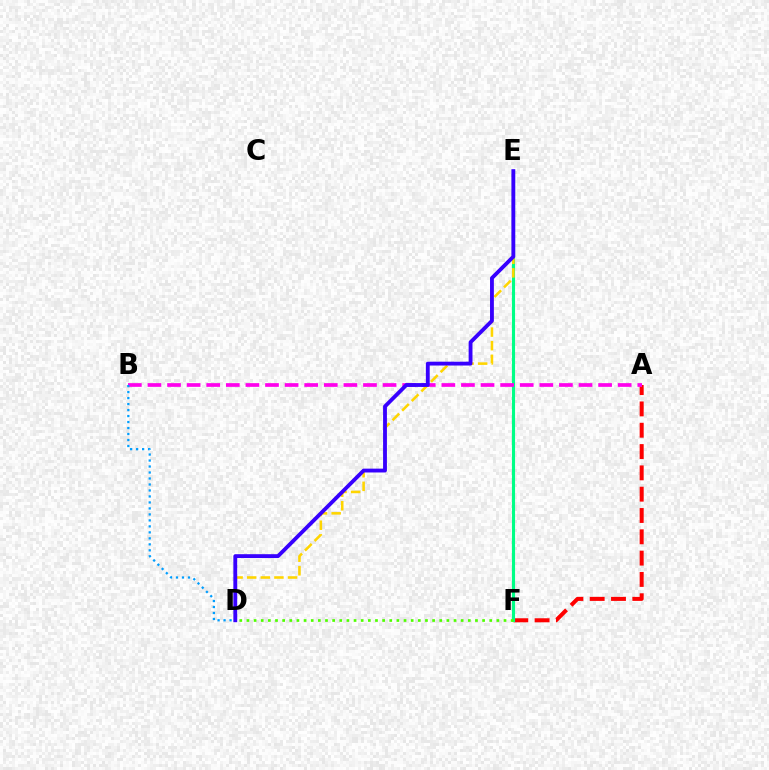{('A', 'F'): [{'color': '#ff0000', 'line_style': 'dashed', 'thickness': 2.9}], ('E', 'F'): [{'color': '#00ff86', 'line_style': 'solid', 'thickness': 2.25}], ('A', 'B'): [{'color': '#ff00ed', 'line_style': 'dashed', 'thickness': 2.66}], ('D', 'E'): [{'color': '#ffd500', 'line_style': 'dashed', 'thickness': 1.85}, {'color': '#3700ff', 'line_style': 'solid', 'thickness': 2.76}], ('D', 'F'): [{'color': '#4fff00', 'line_style': 'dotted', 'thickness': 1.94}], ('B', 'D'): [{'color': '#009eff', 'line_style': 'dotted', 'thickness': 1.63}]}